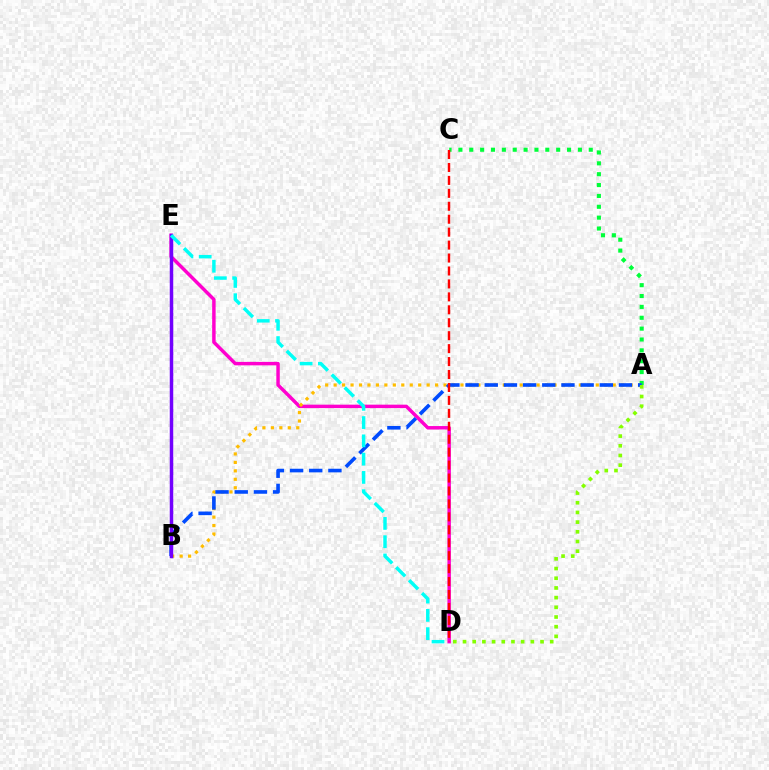{('D', 'E'): [{'color': '#ff00cf', 'line_style': 'solid', 'thickness': 2.49}, {'color': '#00fff6', 'line_style': 'dashed', 'thickness': 2.48}], ('A', 'C'): [{'color': '#00ff39', 'line_style': 'dotted', 'thickness': 2.95}], ('A', 'B'): [{'color': '#ffbd00', 'line_style': 'dotted', 'thickness': 2.3}, {'color': '#004bff', 'line_style': 'dashed', 'thickness': 2.61}], ('C', 'D'): [{'color': '#ff0000', 'line_style': 'dashed', 'thickness': 1.76}], ('B', 'E'): [{'color': '#7200ff', 'line_style': 'solid', 'thickness': 2.51}], ('A', 'D'): [{'color': '#84ff00', 'line_style': 'dotted', 'thickness': 2.63}]}